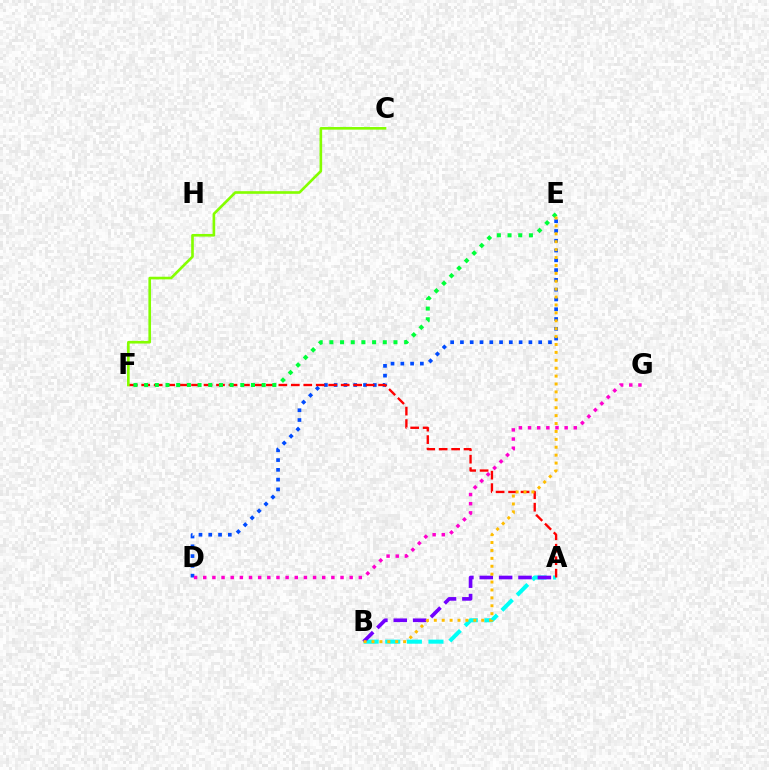{('D', 'E'): [{'color': '#004bff', 'line_style': 'dotted', 'thickness': 2.66}], ('A', 'B'): [{'color': '#00fff6', 'line_style': 'dashed', 'thickness': 2.93}, {'color': '#7200ff', 'line_style': 'dashed', 'thickness': 2.63}], ('A', 'F'): [{'color': '#ff0000', 'line_style': 'dashed', 'thickness': 1.69}], ('E', 'F'): [{'color': '#00ff39', 'line_style': 'dotted', 'thickness': 2.9}], ('C', 'F'): [{'color': '#84ff00', 'line_style': 'solid', 'thickness': 1.9}], ('B', 'E'): [{'color': '#ffbd00', 'line_style': 'dotted', 'thickness': 2.15}], ('D', 'G'): [{'color': '#ff00cf', 'line_style': 'dotted', 'thickness': 2.49}]}